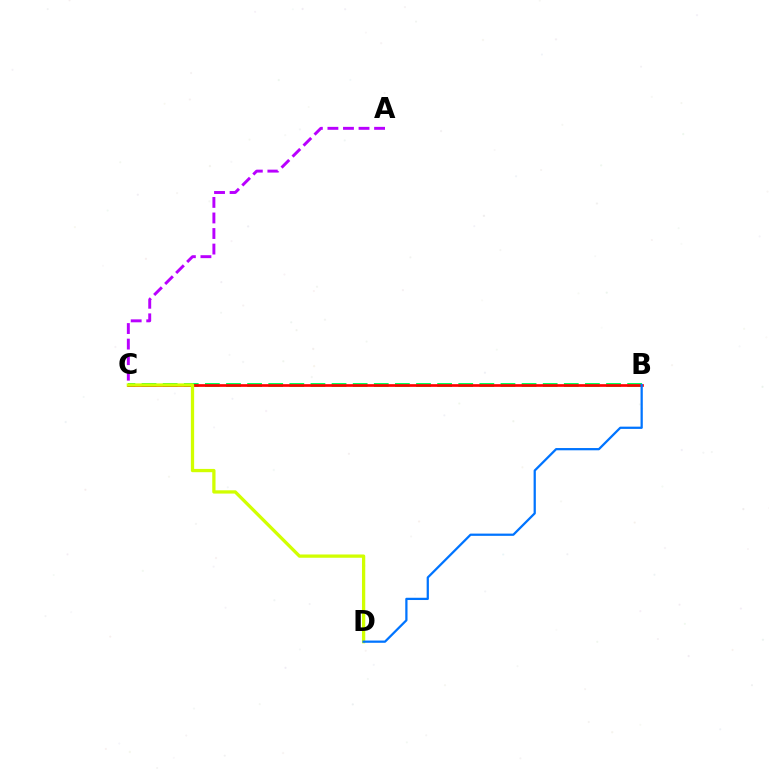{('A', 'C'): [{'color': '#b900ff', 'line_style': 'dashed', 'thickness': 2.11}], ('B', 'C'): [{'color': '#00ff5c', 'line_style': 'dashed', 'thickness': 2.87}, {'color': '#ff0000', 'line_style': 'solid', 'thickness': 1.94}], ('C', 'D'): [{'color': '#d1ff00', 'line_style': 'solid', 'thickness': 2.36}], ('B', 'D'): [{'color': '#0074ff', 'line_style': 'solid', 'thickness': 1.62}]}